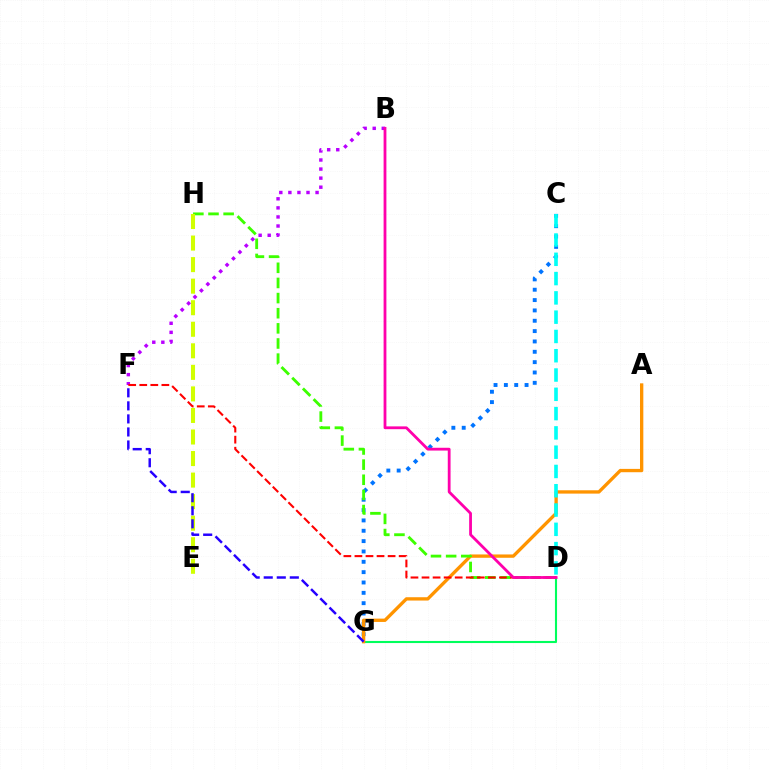{('D', 'G'): [{'color': '#00ff5c', 'line_style': 'solid', 'thickness': 1.51}], ('C', 'G'): [{'color': '#0074ff', 'line_style': 'dotted', 'thickness': 2.81}], ('A', 'G'): [{'color': '#ff9400', 'line_style': 'solid', 'thickness': 2.39}], ('B', 'F'): [{'color': '#b900ff', 'line_style': 'dotted', 'thickness': 2.46}], ('D', 'H'): [{'color': '#3dff00', 'line_style': 'dashed', 'thickness': 2.06}], ('E', 'H'): [{'color': '#d1ff00', 'line_style': 'dashed', 'thickness': 2.93}], ('D', 'F'): [{'color': '#ff0000', 'line_style': 'dashed', 'thickness': 1.5}], ('B', 'D'): [{'color': '#ff00ac', 'line_style': 'solid', 'thickness': 2.01}], ('F', 'G'): [{'color': '#2500ff', 'line_style': 'dashed', 'thickness': 1.77}], ('C', 'D'): [{'color': '#00fff6', 'line_style': 'dashed', 'thickness': 2.62}]}